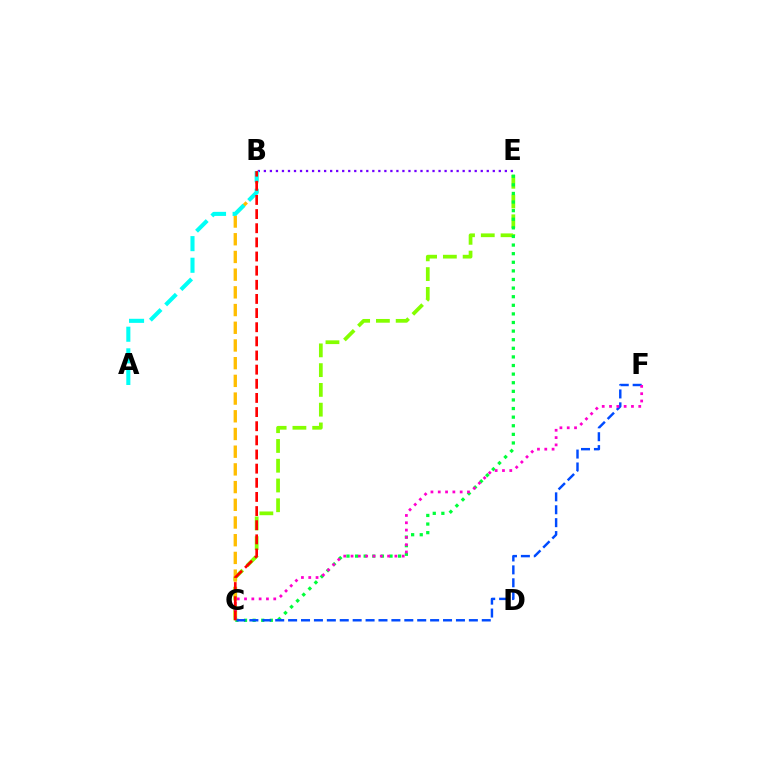{('B', 'E'): [{'color': '#7200ff', 'line_style': 'dotted', 'thickness': 1.64}], ('C', 'E'): [{'color': '#84ff00', 'line_style': 'dashed', 'thickness': 2.69}, {'color': '#00ff39', 'line_style': 'dotted', 'thickness': 2.34}], ('B', 'C'): [{'color': '#ffbd00', 'line_style': 'dashed', 'thickness': 2.41}, {'color': '#ff0000', 'line_style': 'dashed', 'thickness': 1.92}], ('C', 'F'): [{'color': '#004bff', 'line_style': 'dashed', 'thickness': 1.75}, {'color': '#ff00cf', 'line_style': 'dotted', 'thickness': 1.99}], ('A', 'B'): [{'color': '#00fff6', 'line_style': 'dashed', 'thickness': 2.94}]}